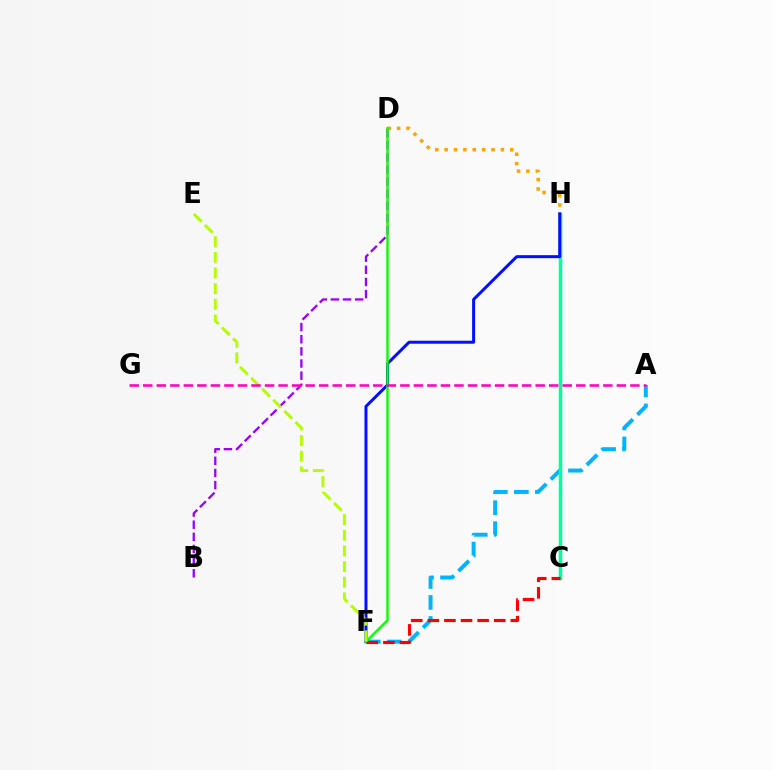{('B', 'D'): [{'color': '#9b00ff', 'line_style': 'dashed', 'thickness': 1.65}], ('A', 'F'): [{'color': '#00b5ff', 'line_style': 'dashed', 'thickness': 2.85}], ('D', 'H'): [{'color': '#ffa500', 'line_style': 'dotted', 'thickness': 2.55}], ('C', 'H'): [{'color': '#00ff9d', 'line_style': 'solid', 'thickness': 2.51}], ('C', 'F'): [{'color': '#ff0000', 'line_style': 'dashed', 'thickness': 2.26}], ('F', 'H'): [{'color': '#0010ff', 'line_style': 'solid', 'thickness': 2.16}], ('D', 'F'): [{'color': '#08ff00', 'line_style': 'solid', 'thickness': 1.73}], ('E', 'F'): [{'color': '#b3ff00', 'line_style': 'dashed', 'thickness': 2.13}], ('A', 'G'): [{'color': '#ff00bd', 'line_style': 'dashed', 'thickness': 1.84}]}